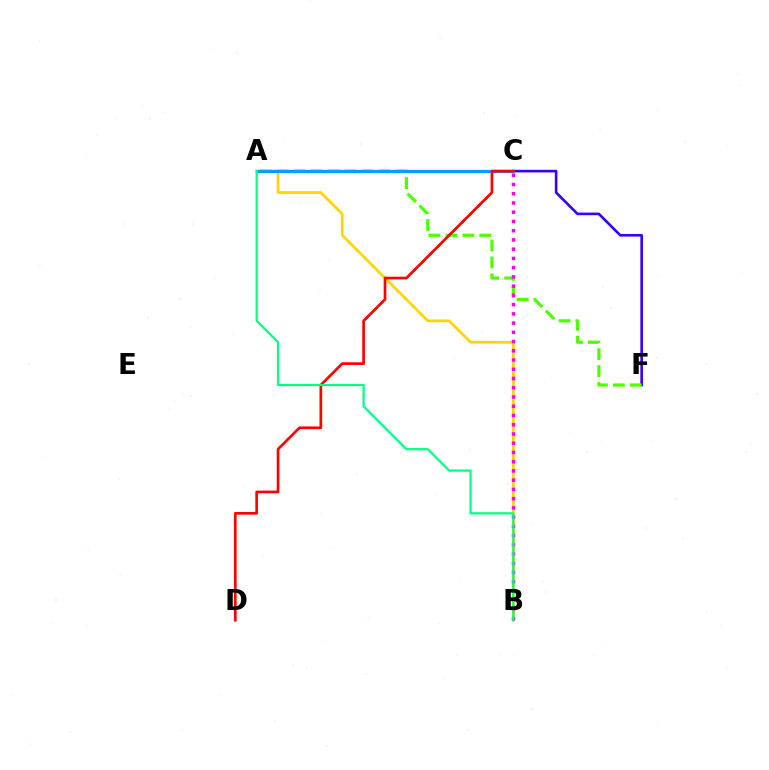{('C', 'F'): [{'color': '#3700ff', 'line_style': 'solid', 'thickness': 1.89}], ('A', 'F'): [{'color': '#4fff00', 'line_style': 'dashed', 'thickness': 2.3}], ('A', 'B'): [{'color': '#ffd500', 'line_style': 'solid', 'thickness': 1.97}, {'color': '#00ff86', 'line_style': 'solid', 'thickness': 1.6}], ('A', 'C'): [{'color': '#009eff', 'line_style': 'solid', 'thickness': 2.33}], ('B', 'C'): [{'color': '#ff00ed', 'line_style': 'dotted', 'thickness': 2.51}], ('C', 'D'): [{'color': '#ff0000', 'line_style': 'solid', 'thickness': 1.93}]}